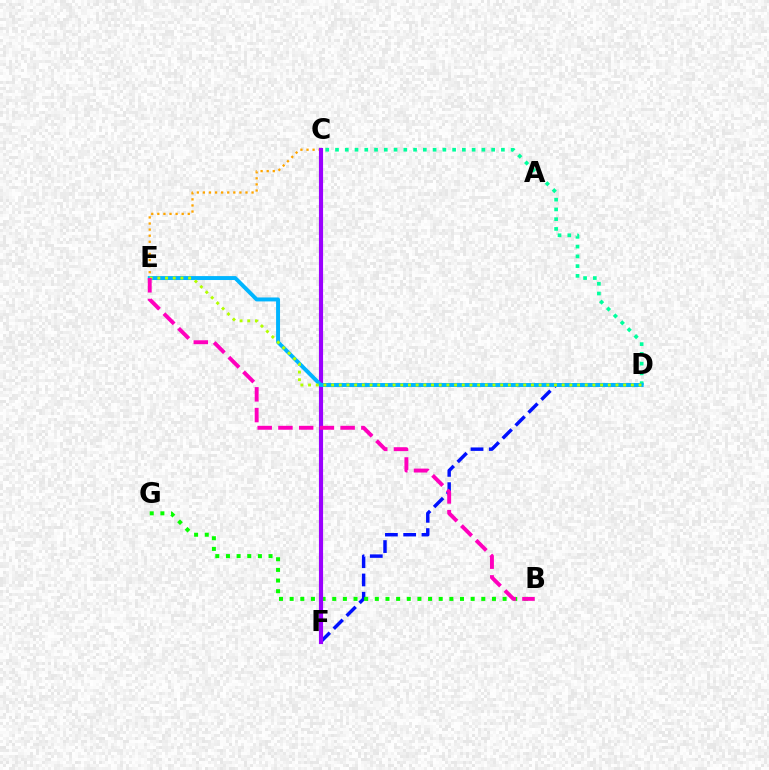{('C', 'E'): [{'color': '#ffa500', 'line_style': 'dotted', 'thickness': 1.65}], ('C', 'D'): [{'color': '#00ff9d', 'line_style': 'dotted', 'thickness': 2.65}], ('D', 'F'): [{'color': '#0010ff', 'line_style': 'dashed', 'thickness': 2.48}], ('C', 'F'): [{'color': '#ff0000', 'line_style': 'dashed', 'thickness': 2.17}, {'color': '#9b00ff', 'line_style': 'solid', 'thickness': 2.98}], ('B', 'G'): [{'color': '#08ff00', 'line_style': 'dotted', 'thickness': 2.89}], ('D', 'E'): [{'color': '#00b5ff', 'line_style': 'solid', 'thickness': 2.84}, {'color': '#b3ff00', 'line_style': 'dotted', 'thickness': 2.09}], ('B', 'E'): [{'color': '#ff00bd', 'line_style': 'dashed', 'thickness': 2.82}]}